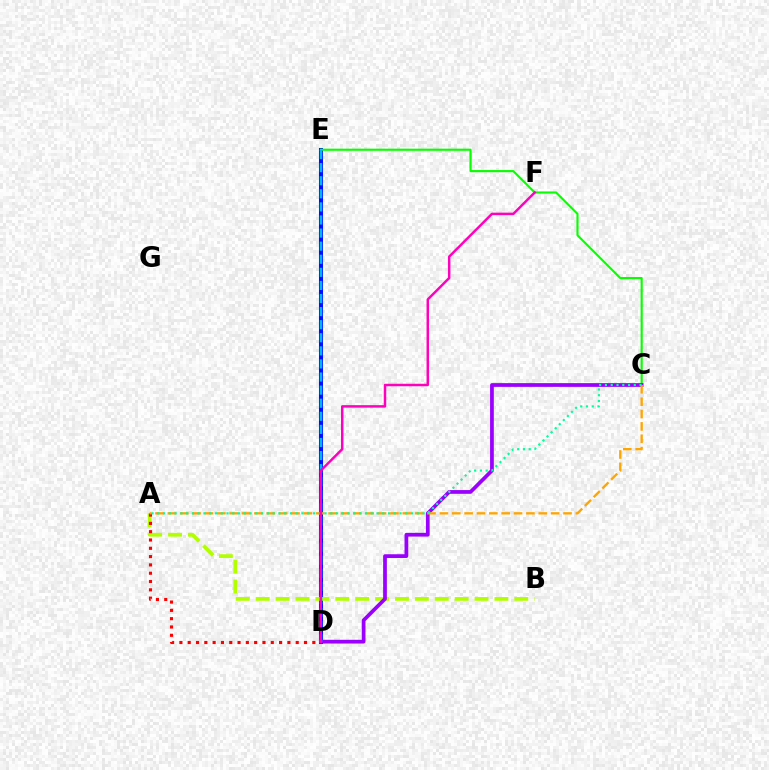{('D', 'E'): [{'color': '#0010ff', 'line_style': 'solid', 'thickness': 2.92}, {'color': '#00b5ff', 'line_style': 'dashed', 'thickness': 1.78}], ('A', 'B'): [{'color': '#b3ff00', 'line_style': 'dashed', 'thickness': 2.7}], ('C', 'E'): [{'color': '#08ff00', 'line_style': 'solid', 'thickness': 1.54}], ('A', 'D'): [{'color': '#ff0000', 'line_style': 'dotted', 'thickness': 2.26}], ('C', 'D'): [{'color': '#9b00ff', 'line_style': 'solid', 'thickness': 2.69}], ('A', 'C'): [{'color': '#ffa500', 'line_style': 'dashed', 'thickness': 1.68}, {'color': '#00ff9d', 'line_style': 'dotted', 'thickness': 1.57}], ('D', 'F'): [{'color': '#ff00bd', 'line_style': 'solid', 'thickness': 1.78}]}